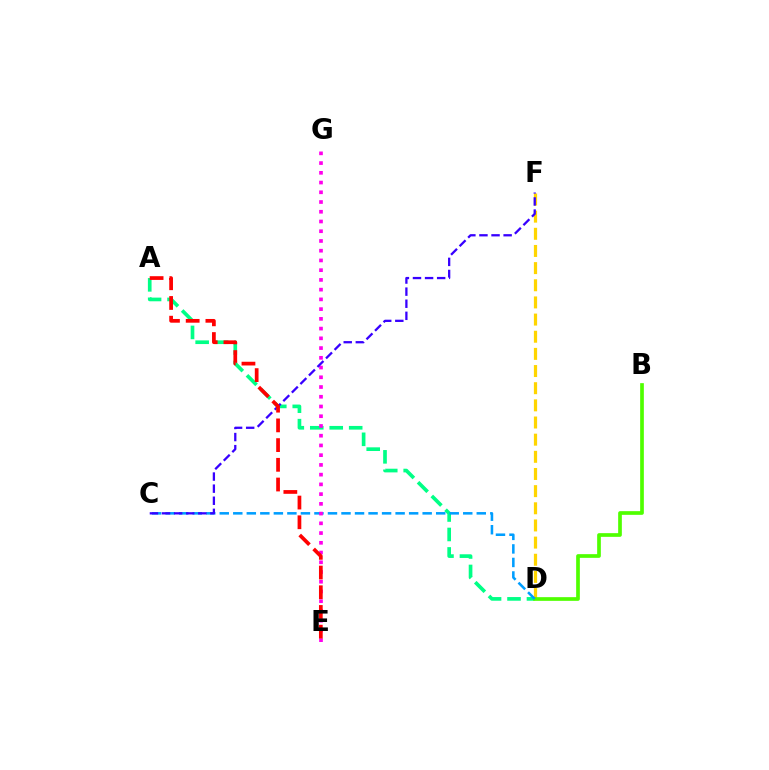{('D', 'F'): [{'color': '#ffd500', 'line_style': 'dashed', 'thickness': 2.33}], ('A', 'D'): [{'color': '#00ff86', 'line_style': 'dashed', 'thickness': 2.64}], ('B', 'D'): [{'color': '#4fff00', 'line_style': 'solid', 'thickness': 2.66}], ('C', 'D'): [{'color': '#009eff', 'line_style': 'dashed', 'thickness': 1.84}], ('E', 'G'): [{'color': '#ff00ed', 'line_style': 'dotted', 'thickness': 2.65}], ('C', 'F'): [{'color': '#3700ff', 'line_style': 'dashed', 'thickness': 1.64}], ('A', 'E'): [{'color': '#ff0000', 'line_style': 'dashed', 'thickness': 2.68}]}